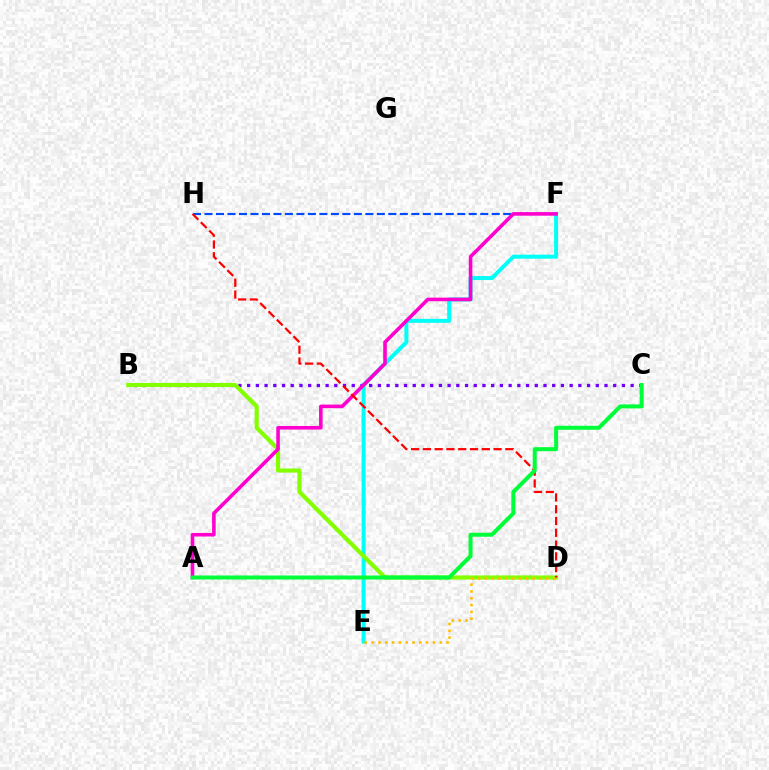{('B', 'C'): [{'color': '#7200ff', 'line_style': 'dotted', 'thickness': 2.37}], ('E', 'F'): [{'color': '#00fff6', 'line_style': 'solid', 'thickness': 2.87}], ('B', 'D'): [{'color': '#84ff00', 'line_style': 'solid', 'thickness': 2.98}], ('D', 'E'): [{'color': '#ffbd00', 'line_style': 'dotted', 'thickness': 1.85}], ('F', 'H'): [{'color': '#004bff', 'line_style': 'dashed', 'thickness': 1.56}], ('A', 'F'): [{'color': '#ff00cf', 'line_style': 'solid', 'thickness': 2.58}], ('D', 'H'): [{'color': '#ff0000', 'line_style': 'dashed', 'thickness': 1.6}], ('A', 'C'): [{'color': '#00ff39', 'line_style': 'solid', 'thickness': 2.89}]}